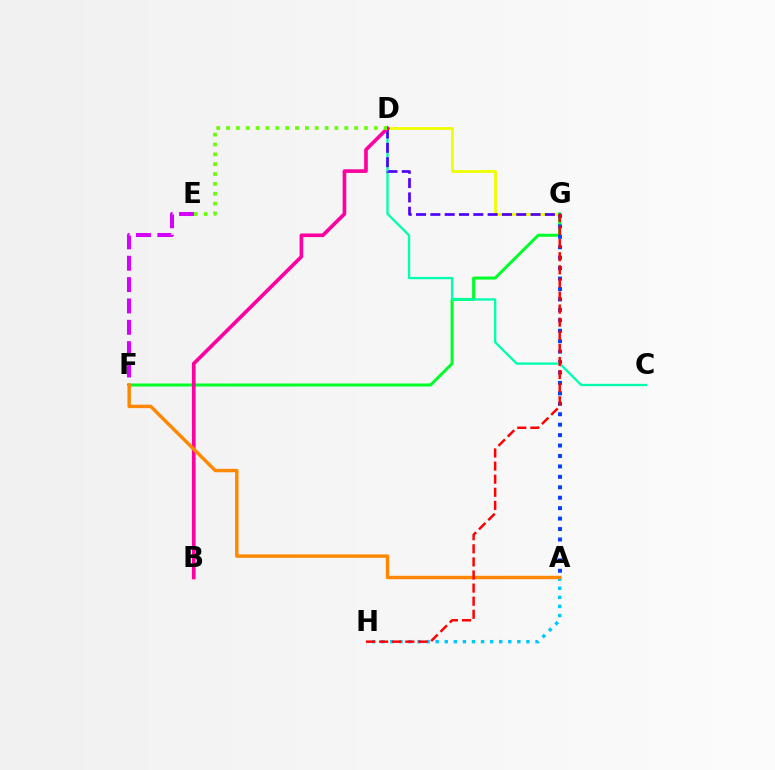{('D', 'G'): [{'color': '#eeff00', 'line_style': 'solid', 'thickness': 2.02}, {'color': '#4f00ff', 'line_style': 'dashed', 'thickness': 1.94}], ('F', 'G'): [{'color': '#00ff27', 'line_style': 'solid', 'thickness': 2.17}], ('A', 'H'): [{'color': '#00c7ff', 'line_style': 'dotted', 'thickness': 2.47}], ('A', 'G'): [{'color': '#003fff', 'line_style': 'dotted', 'thickness': 2.84}], ('C', 'D'): [{'color': '#00ffaf', 'line_style': 'solid', 'thickness': 1.68}], ('E', 'F'): [{'color': '#d600ff', 'line_style': 'dashed', 'thickness': 2.9}], ('B', 'D'): [{'color': '#ff00a0', 'line_style': 'solid', 'thickness': 2.63}], ('A', 'F'): [{'color': '#ff8800', 'line_style': 'solid', 'thickness': 2.47}], ('D', 'E'): [{'color': '#66ff00', 'line_style': 'dotted', 'thickness': 2.68}], ('G', 'H'): [{'color': '#ff0000', 'line_style': 'dashed', 'thickness': 1.78}]}